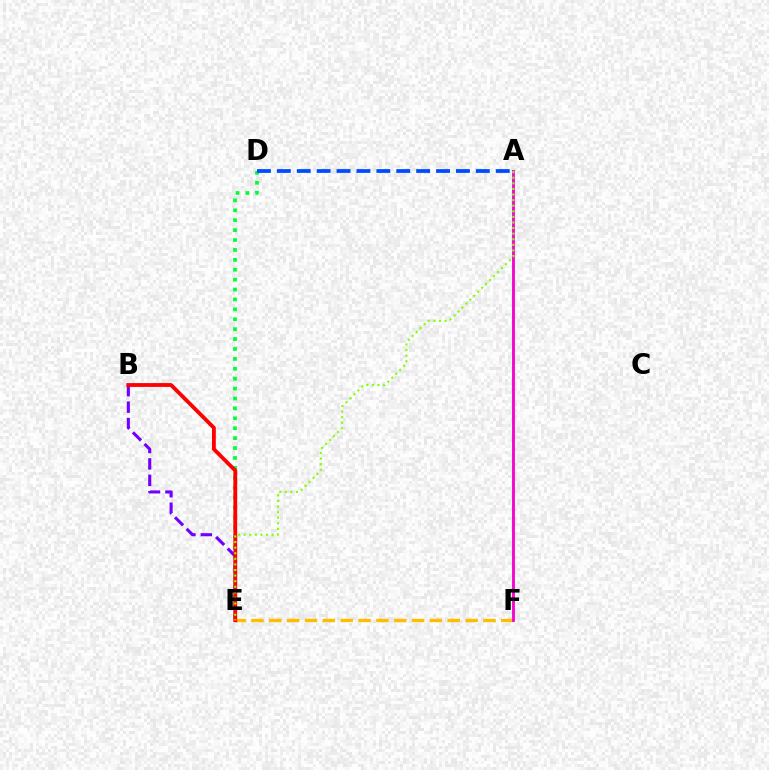{('E', 'F'): [{'color': '#ffbd00', 'line_style': 'dashed', 'thickness': 2.42}], ('A', 'F'): [{'color': '#00fff6', 'line_style': 'solid', 'thickness': 1.51}, {'color': '#ff00cf', 'line_style': 'solid', 'thickness': 2.04}], ('D', 'E'): [{'color': '#00ff39', 'line_style': 'dotted', 'thickness': 2.69}], ('B', 'E'): [{'color': '#7200ff', 'line_style': 'dashed', 'thickness': 2.23}, {'color': '#ff0000', 'line_style': 'solid', 'thickness': 2.75}], ('A', 'E'): [{'color': '#84ff00', 'line_style': 'dotted', 'thickness': 1.52}], ('A', 'D'): [{'color': '#004bff', 'line_style': 'dashed', 'thickness': 2.7}]}